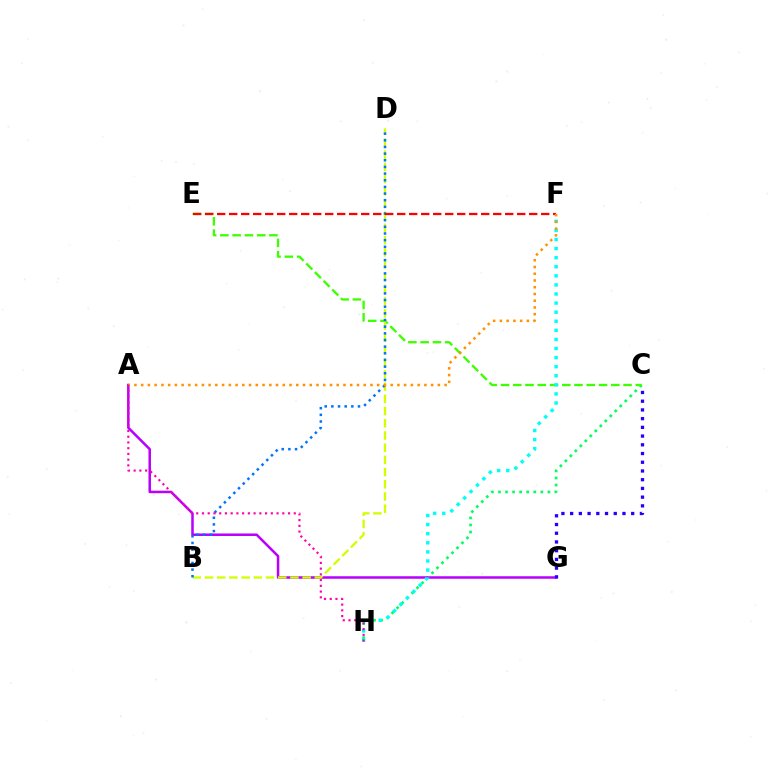{('C', 'H'): [{'color': '#00ff5c', 'line_style': 'dotted', 'thickness': 1.92}], ('A', 'G'): [{'color': '#b900ff', 'line_style': 'solid', 'thickness': 1.81}], ('C', 'E'): [{'color': '#3dff00', 'line_style': 'dashed', 'thickness': 1.66}], ('B', 'D'): [{'color': '#d1ff00', 'line_style': 'dashed', 'thickness': 1.66}, {'color': '#0074ff', 'line_style': 'dotted', 'thickness': 1.81}], ('E', 'F'): [{'color': '#ff0000', 'line_style': 'dashed', 'thickness': 1.63}], ('F', 'H'): [{'color': '#00fff6', 'line_style': 'dotted', 'thickness': 2.47}], ('A', 'F'): [{'color': '#ff9400', 'line_style': 'dotted', 'thickness': 1.83}], ('C', 'G'): [{'color': '#2500ff', 'line_style': 'dotted', 'thickness': 2.37}], ('A', 'H'): [{'color': '#ff00ac', 'line_style': 'dotted', 'thickness': 1.56}]}